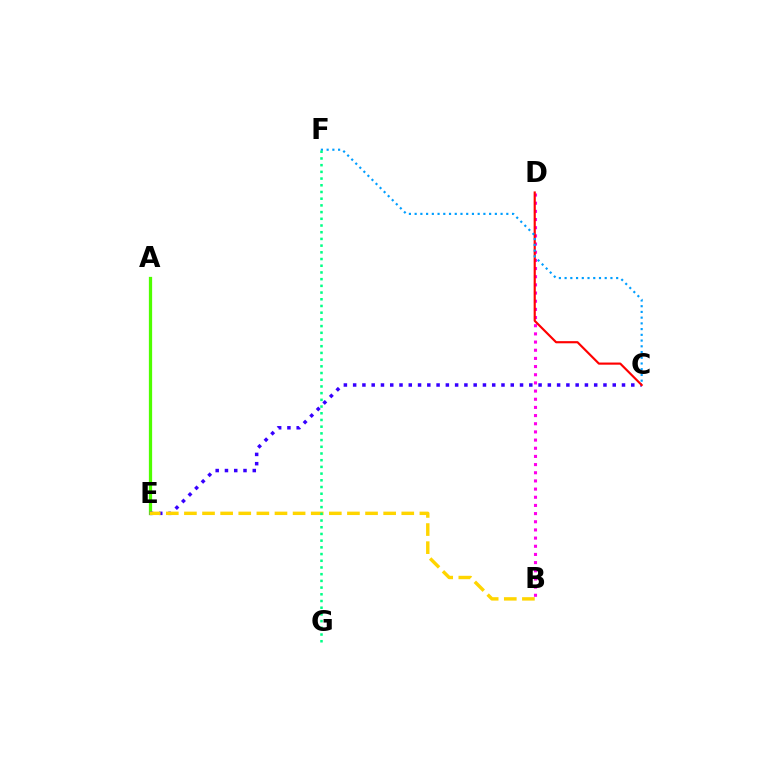{('A', 'E'): [{'color': '#4fff00', 'line_style': 'solid', 'thickness': 2.34}], ('C', 'E'): [{'color': '#3700ff', 'line_style': 'dotted', 'thickness': 2.52}], ('B', 'D'): [{'color': '#ff00ed', 'line_style': 'dotted', 'thickness': 2.22}], ('C', 'D'): [{'color': '#ff0000', 'line_style': 'solid', 'thickness': 1.55}], ('C', 'F'): [{'color': '#009eff', 'line_style': 'dotted', 'thickness': 1.56}], ('B', 'E'): [{'color': '#ffd500', 'line_style': 'dashed', 'thickness': 2.46}], ('F', 'G'): [{'color': '#00ff86', 'line_style': 'dotted', 'thickness': 1.82}]}